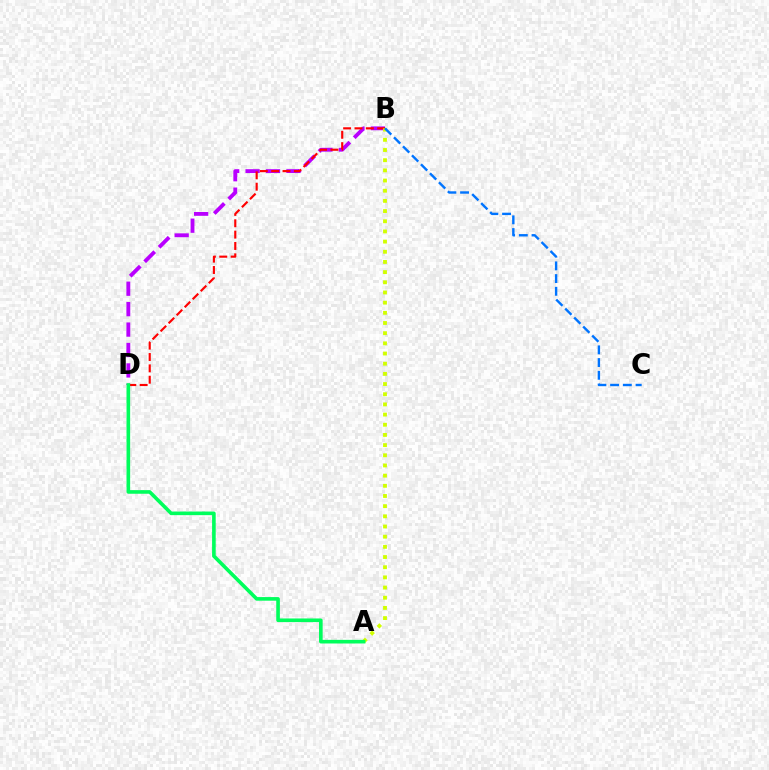{('B', 'D'): [{'color': '#b900ff', 'line_style': 'dashed', 'thickness': 2.78}, {'color': '#ff0000', 'line_style': 'dashed', 'thickness': 1.54}], ('A', 'B'): [{'color': '#d1ff00', 'line_style': 'dotted', 'thickness': 2.76}], ('A', 'D'): [{'color': '#00ff5c', 'line_style': 'solid', 'thickness': 2.61}], ('B', 'C'): [{'color': '#0074ff', 'line_style': 'dashed', 'thickness': 1.73}]}